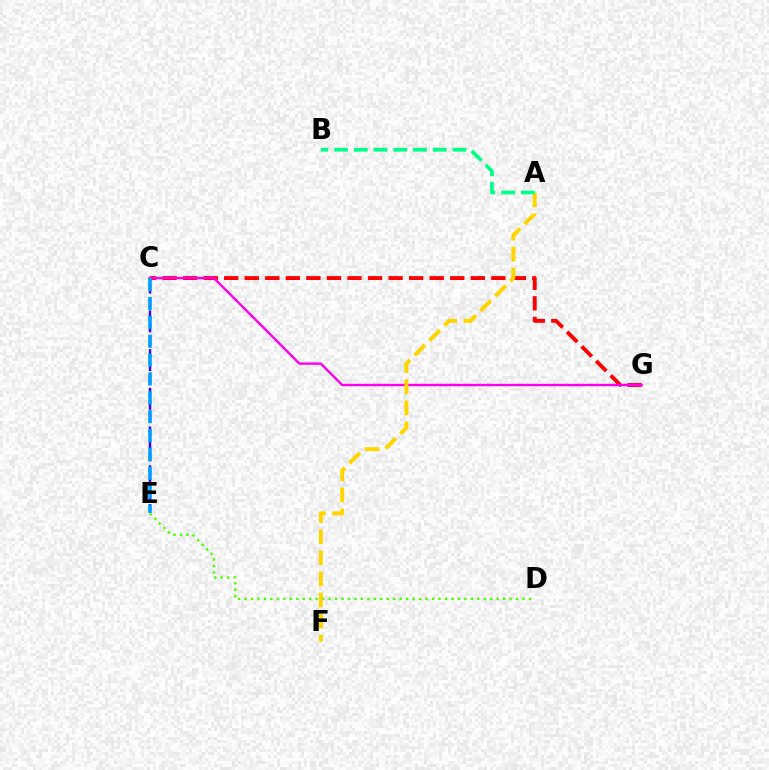{('C', 'E'): [{'color': '#3700ff', 'line_style': 'dashed', 'thickness': 1.75}, {'color': '#009eff', 'line_style': 'dashed', 'thickness': 2.56}], ('C', 'G'): [{'color': '#ff0000', 'line_style': 'dashed', 'thickness': 2.79}, {'color': '#ff00ed', 'line_style': 'solid', 'thickness': 1.72}], ('D', 'E'): [{'color': '#4fff00', 'line_style': 'dotted', 'thickness': 1.76}], ('A', 'F'): [{'color': '#ffd500', 'line_style': 'dashed', 'thickness': 2.86}], ('A', 'B'): [{'color': '#00ff86', 'line_style': 'dashed', 'thickness': 2.68}]}